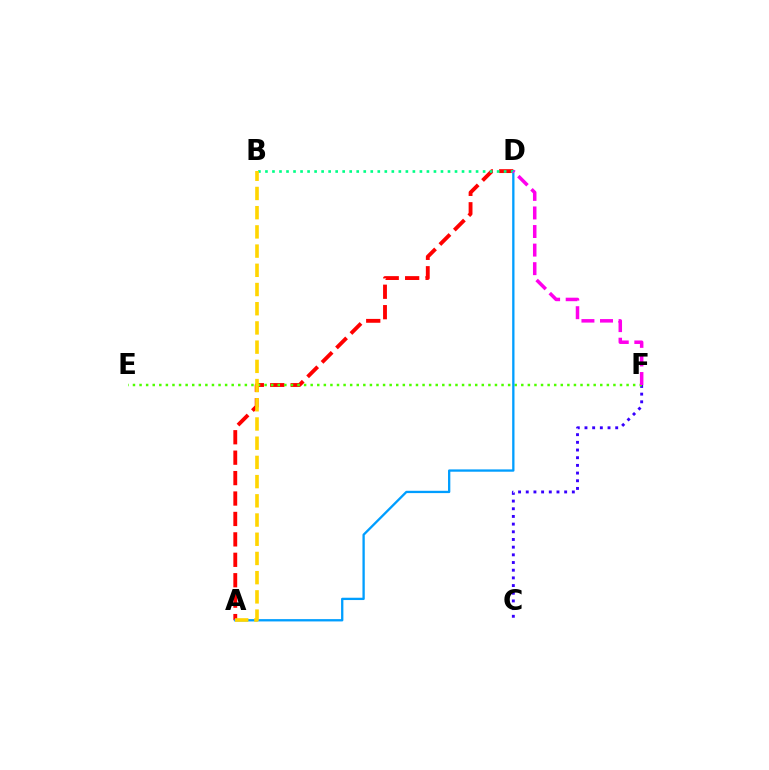{('A', 'D'): [{'color': '#ff0000', 'line_style': 'dashed', 'thickness': 2.77}, {'color': '#009eff', 'line_style': 'solid', 'thickness': 1.66}], ('C', 'F'): [{'color': '#3700ff', 'line_style': 'dotted', 'thickness': 2.09}], ('E', 'F'): [{'color': '#4fff00', 'line_style': 'dotted', 'thickness': 1.79}], ('B', 'D'): [{'color': '#00ff86', 'line_style': 'dotted', 'thickness': 1.91}], ('A', 'B'): [{'color': '#ffd500', 'line_style': 'dashed', 'thickness': 2.61}], ('D', 'F'): [{'color': '#ff00ed', 'line_style': 'dashed', 'thickness': 2.52}]}